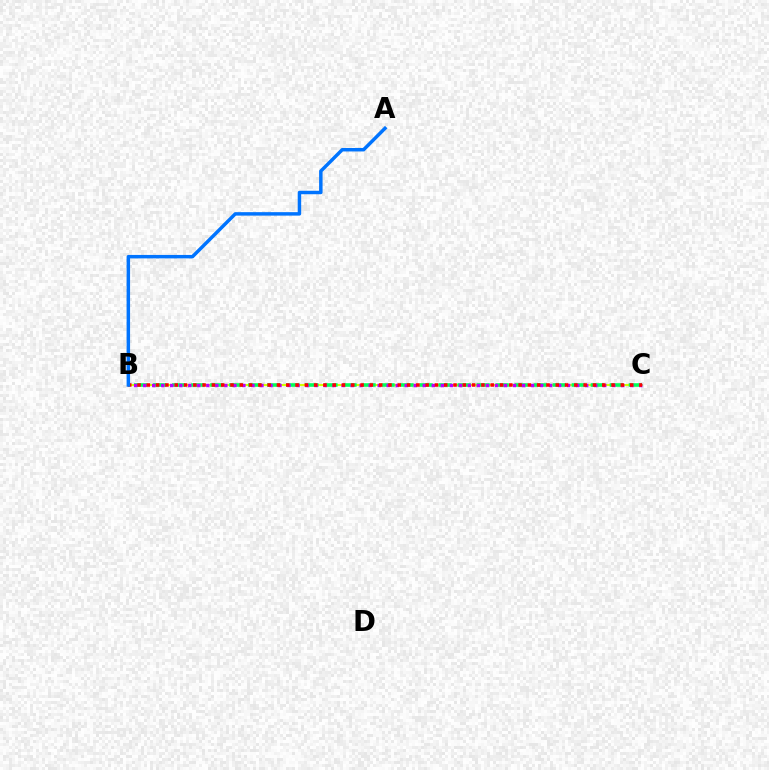{('B', 'C'): [{'color': '#d1ff00', 'line_style': 'solid', 'thickness': 1.51}, {'color': '#00ff5c', 'line_style': 'dashed', 'thickness': 2.58}, {'color': '#b900ff', 'line_style': 'dotted', 'thickness': 2.45}, {'color': '#ff0000', 'line_style': 'dotted', 'thickness': 2.53}], ('A', 'B'): [{'color': '#0074ff', 'line_style': 'solid', 'thickness': 2.5}]}